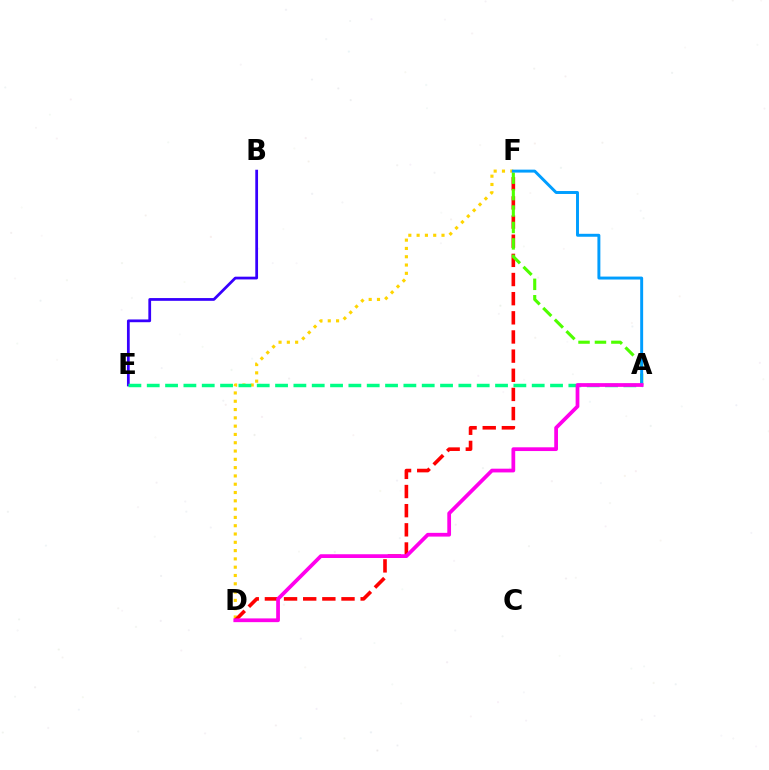{('D', 'F'): [{'color': '#ffd500', 'line_style': 'dotted', 'thickness': 2.25}, {'color': '#ff0000', 'line_style': 'dashed', 'thickness': 2.6}], ('B', 'E'): [{'color': '#3700ff', 'line_style': 'solid', 'thickness': 1.98}], ('A', 'F'): [{'color': '#4fff00', 'line_style': 'dashed', 'thickness': 2.23}, {'color': '#009eff', 'line_style': 'solid', 'thickness': 2.12}], ('A', 'E'): [{'color': '#00ff86', 'line_style': 'dashed', 'thickness': 2.49}], ('A', 'D'): [{'color': '#ff00ed', 'line_style': 'solid', 'thickness': 2.7}]}